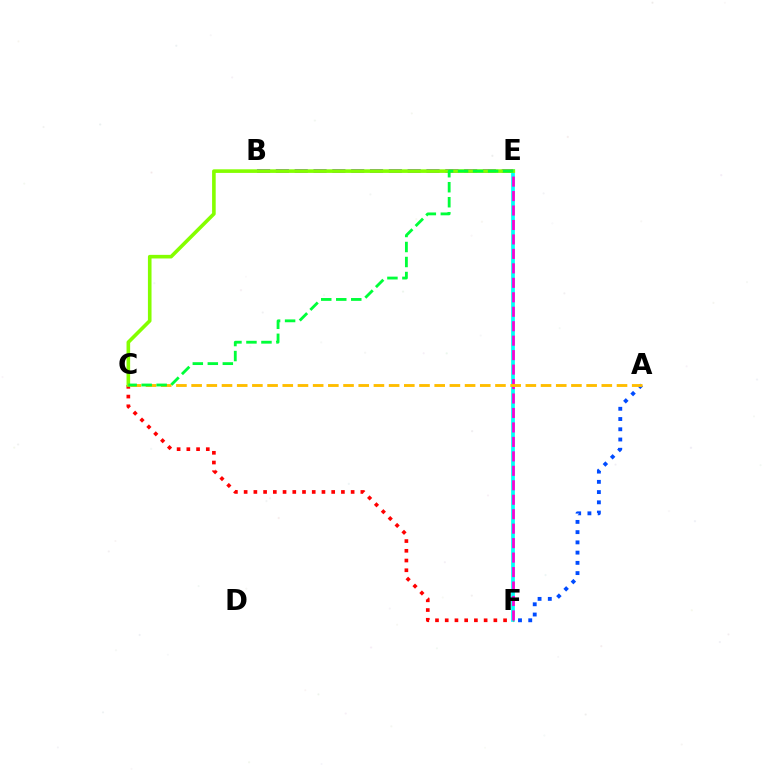{('A', 'F'): [{'color': '#004bff', 'line_style': 'dotted', 'thickness': 2.78}], ('E', 'F'): [{'color': '#00fff6', 'line_style': 'solid', 'thickness': 2.68}, {'color': '#ff00cf', 'line_style': 'dashed', 'thickness': 1.96}], ('B', 'E'): [{'color': '#7200ff', 'line_style': 'dashed', 'thickness': 2.56}], ('C', 'F'): [{'color': '#ff0000', 'line_style': 'dotted', 'thickness': 2.64}], ('C', 'E'): [{'color': '#84ff00', 'line_style': 'solid', 'thickness': 2.6}, {'color': '#00ff39', 'line_style': 'dashed', 'thickness': 2.04}], ('A', 'C'): [{'color': '#ffbd00', 'line_style': 'dashed', 'thickness': 2.06}]}